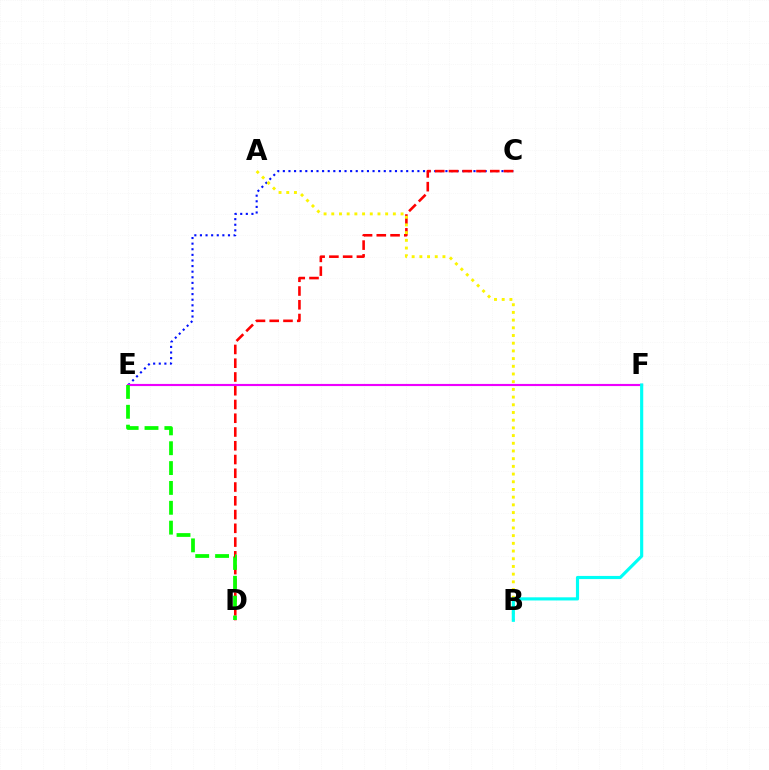{('C', 'E'): [{'color': '#0010ff', 'line_style': 'dotted', 'thickness': 1.52}], ('C', 'D'): [{'color': '#ff0000', 'line_style': 'dashed', 'thickness': 1.87}], ('E', 'F'): [{'color': '#ee00ff', 'line_style': 'solid', 'thickness': 1.54}], ('A', 'B'): [{'color': '#fcf500', 'line_style': 'dotted', 'thickness': 2.09}], ('D', 'E'): [{'color': '#08ff00', 'line_style': 'dashed', 'thickness': 2.7}], ('B', 'F'): [{'color': '#00fff6', 'line_style': 'solid', 'thickness': 2.27}]}